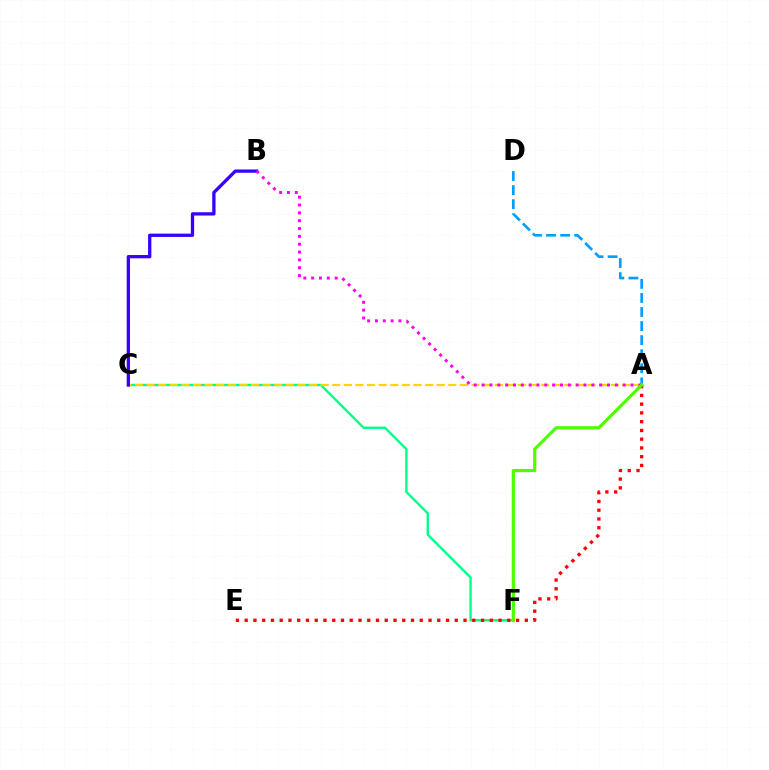{('C', 'F'): [{'color': '#00ff86', 'line_style': 'solid', 'thickness': 1.7}], ('A', 'E'): [{'color': '#ff0000', 'line_style': 'dotted', 'thickness': 2.38}], ('A', 'C'): [{'color': '#ffd500', 'line_style': 'dashed', 'thickness': 1.58}], ('B', 'C'): [{'color': '#3700ff', 'line_style': 'solid', 'thickness': 2.36}], ('A', 'D'): [{'color': '#009eff', 'line_style': 'dashed', 'thickness': 1.91}], ('A', 'B'): [{'color': '#ff00ed', 'line_style': 'dotted', 'thickness': 2.13}], ('A', 'F'): [{'color': '#4fff00', 'line_style': 'solid', 'thickness': 2.31}]}